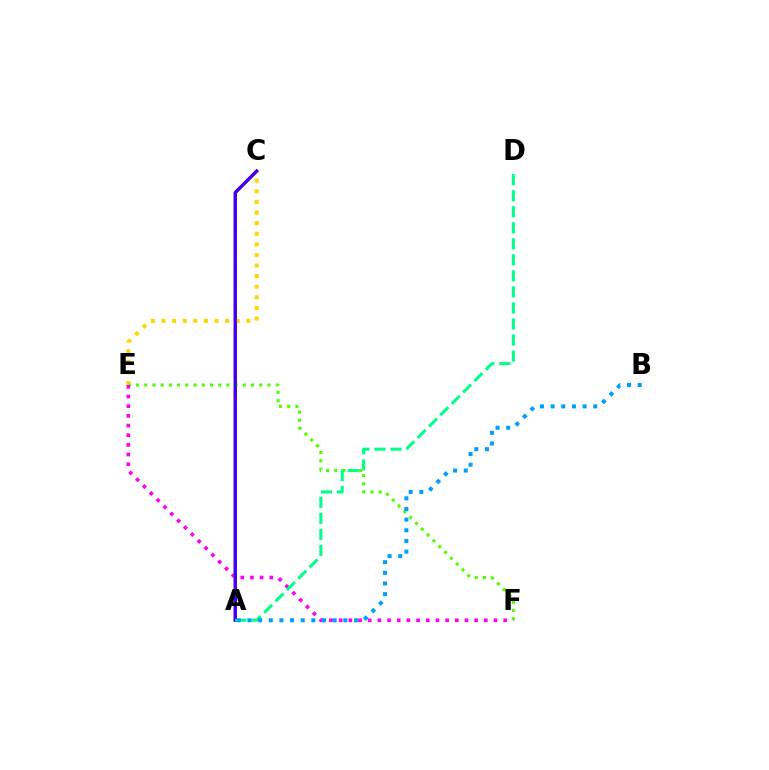{('A', 'C'): [{'color': '#ff0000', 'line_style': 'solid', 'thickness': 2.3}, {'color': '#3700ff', 'line_style': 'solid', 'thickness': 2.26}], ('C', 'E'): [{'color': '#ffd500', 'line_style': 'dotted', 'thickness': 2.88}], ('E', 'F'): [{'color': '#4fff00', 'line_style': 'dotted', 'thickness': 2.23}, {'color': '#ff00ed', 'line_style': 'dotted', 'thickness': 2.63}], ('A', 'D'): [{'color': '#00ff86', 'line_style': 'dashed', 'thickness': 2.18}], ('A', 'B'): [{'color': '#009eff', 'line_style': 'dotted', 'thickness': 2.9}]}